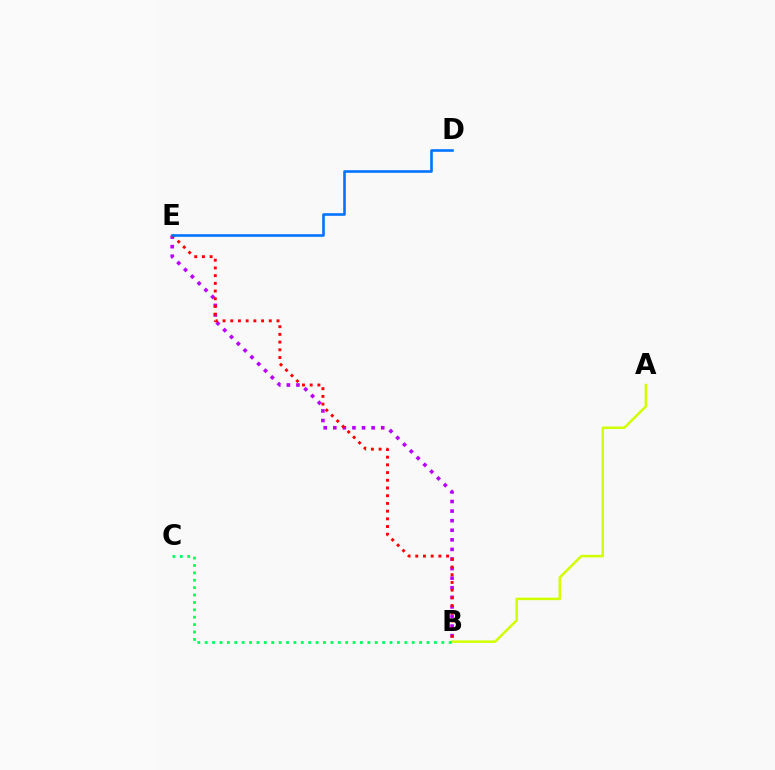{('A', 'B'): [{'color': '#d1ff00', 'line_style': 'solid', 'thickness': 1.79}], ('B', 'E'): [{'color': '#b900ff', 'line_style': 'dotted', 'thickness': 2.6}, {'color': '#ff0000', 'line_style': 'dotted', 'thickness': 2.09}], ('B', 'C'): [{'color': '#00ff5c', 'line_style': 'dotted', 'thickness': 2.01}], ('D', 'E'): [{'color': '#0074ff', 'line_style': 'solid', 'thickness': 1.88}]}